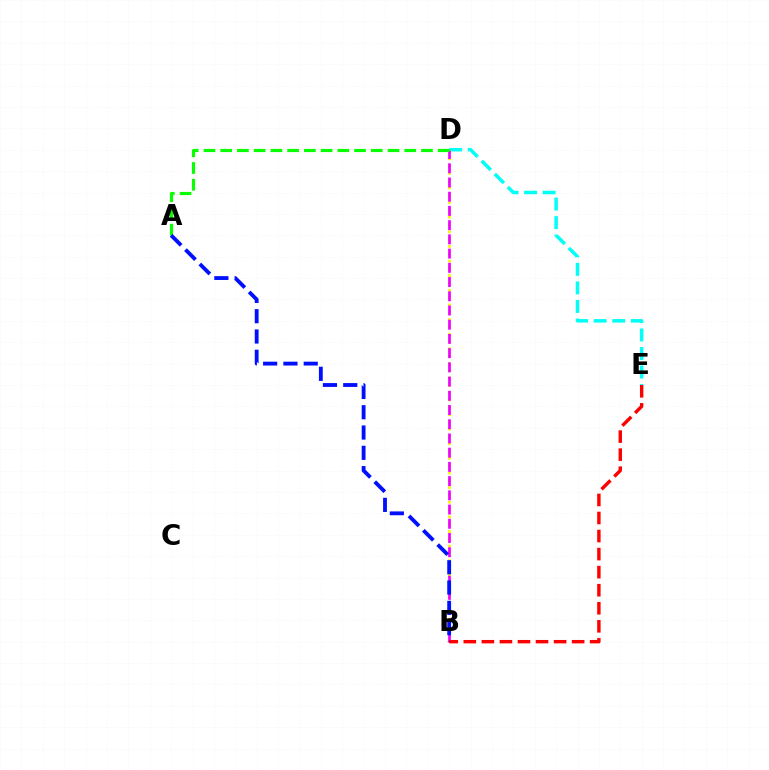{('D', 'E'): [{'color': '#00fff6', 'line_style': 'dashed', 'thickness': 2.52}], ('B', 'D'): [{'color': '#fcf500', 'line_style': 'dotted', 'thickness': 1.99}, {'color': '#ee00ff', 'line_style': 'dashed', 'thickness': 1.93}], ('A', 'D'): [{'color': '#08ff00', 'line_style': 'dashed', 'thickness': 2.27}], ('B', 'E'): [{'color': '#ff0000', 'line_style': 'dashed', 'thickness': 2.45}], ('A', 'B'): [{'color': '#0010ff', 'line_style': 'dashed', 'thickness': 2.76}]}